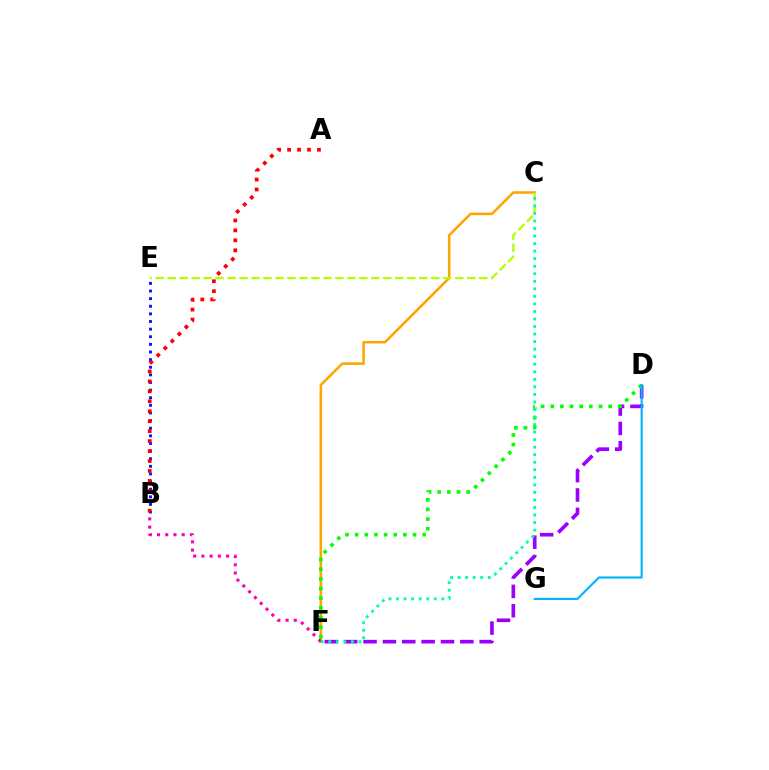{('B', 'E'): [{'color': '#0010ff', 'line_style': 'dotted', 'thickness': 2.07}], ('D', 'F'): [{'color': '#9b00ff', 'line_style': 'dashed', 'thickness': 2.63}, {'color': '#08ff00', 'line_style': 'dotted', 'thickness': 2.62}], ('C', 'F'): [{'color': '#ffa500', 'line_style': 'solid', 'thickness': 1.83}, {'color': '#00ff9d', 'line_style': 'dotted', 'thickness': 2.05}], ('A', 'B'): [{'color': '#ff0000', 'line_style': 'dotted', 'thickness': 2.7}], ('C', 'E'): [{'color': '#b3ff00', 'line_style': 'dashed', 'thickness': 1.63}], ('B', 'F'): [{'color': '#ff00bd', 'line_style': 'dotted', 'thickness': 2.23}], ('D', 'G'): [{'color': '#00b5ff', 'line_style': 'solid', 'thickness': 1.54}]}